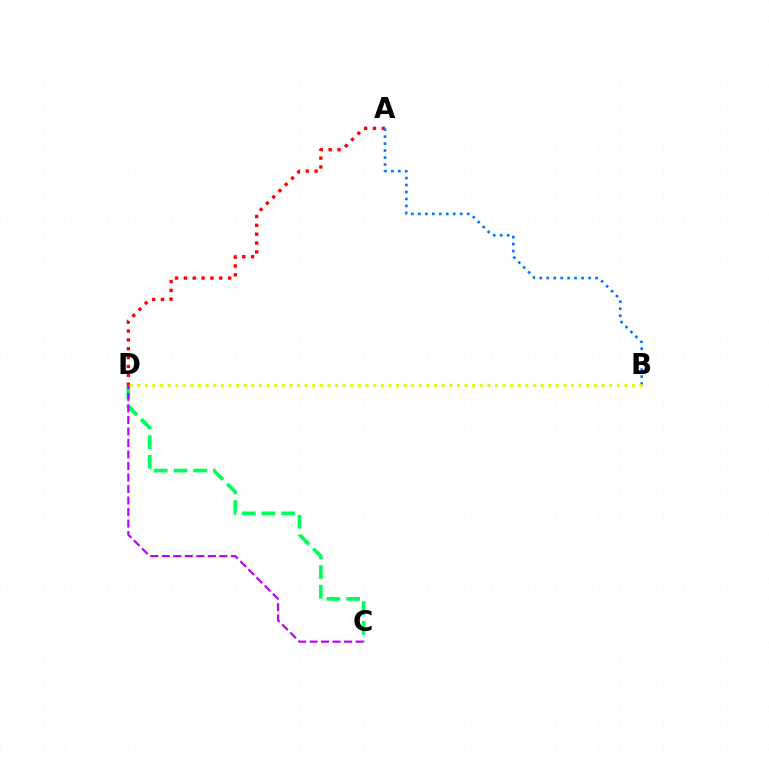{('A', 'D'): [{'color': '#ff0000', 'line_style': 'dotted', 'thickness': 2.41}], ('A', 'B'): [{'color': '#0074ff', 'line_style': 'dotted', 'thickness': 1.9}], ('C', 'D'): [{'color': '#00ff5c', 'line_style': 'dashed', 'thickness': 2.68}, {'color': '#b900ff', 'line_style': 'dashed', 'thickness': 1.56}], ('B', 'D'): [{'color': '#d1ff00', 'line_style': 'dotted', 'thickness': 2.07}]}